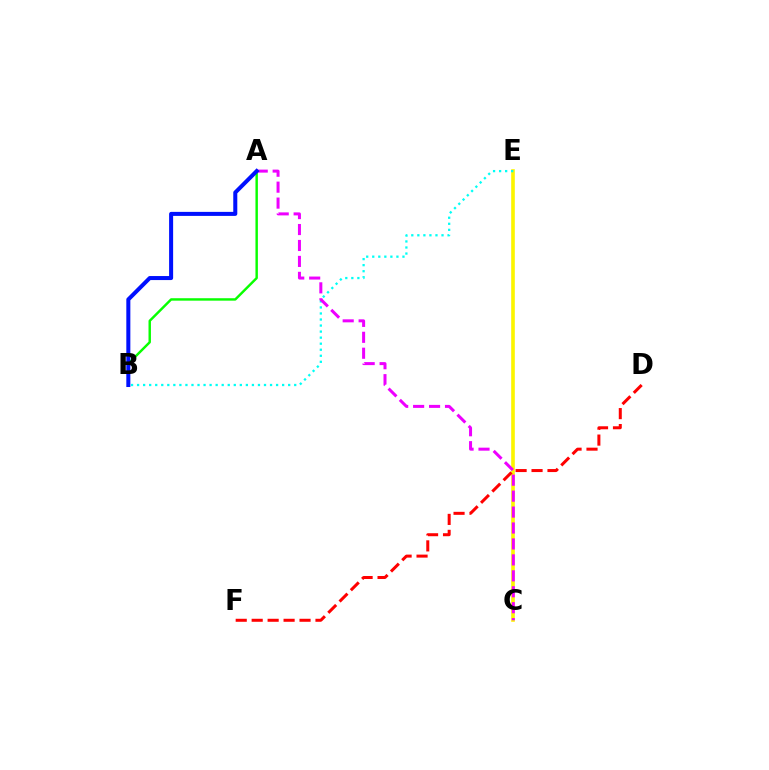{('A', 'B'): [{'color': '#08ff00', 'line_style': 'solid', 'thickness': 1.75}, {'color': '#0010ff', 'line_style': 'solid', 'thickness': 2.9}], ('C', 'E'): [{'color': '#fcf500', 'line_style': 'solid', 'thickness': 2.61}], ('B', 'E'): [{'color': '#00fff6', 'line_style': 'dotted', 'thickness': 1.64}], ('A', 'C'): [{'color': '#ee00ff', 'line_style': 'dashed', 'thickness': 2.17}], ('D', 'F'): [{'color': '#ff0000', 'line_style': 'dashed', 'thickness': 2.17}]}